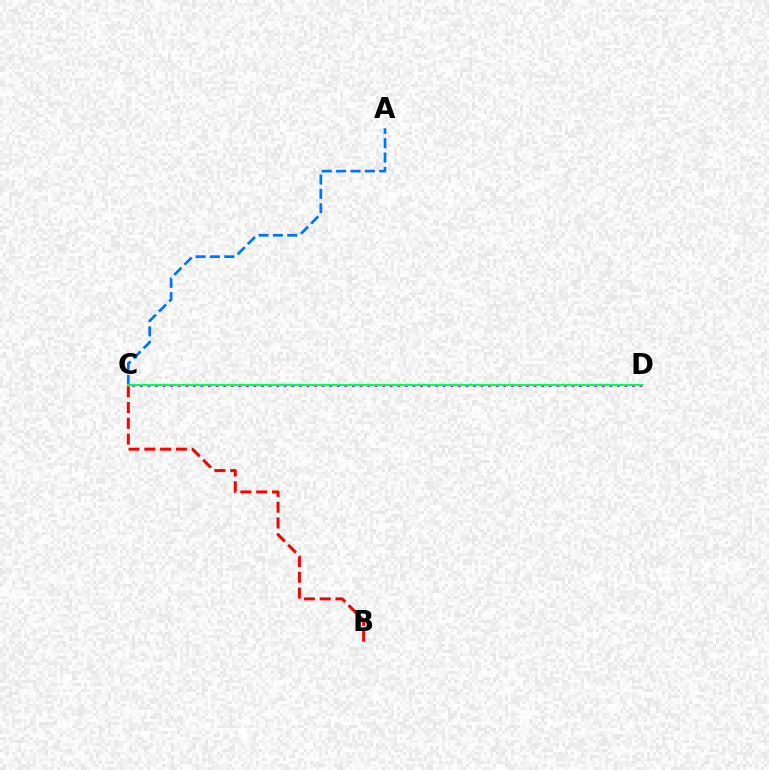{('B', 'C'): [{'color': '#ff0000', 'line_style': 'dashed', 'thickness': 2.15}], ('A', 'C'): [{'color': '#0074ff', 'line_style': 'dashed', 'thickness': 1.95}], ('C', 'D'): [{'color': '#d1ff00', 'line_style': 'dotted', 'thickness': 1.57}, {'color': '#b900ff', 'line_style': 'dotted', 'thickness': 2.06}, {'color': '#00ff5c', 'line_style': 'solid', 'thickness': 1.58}]}